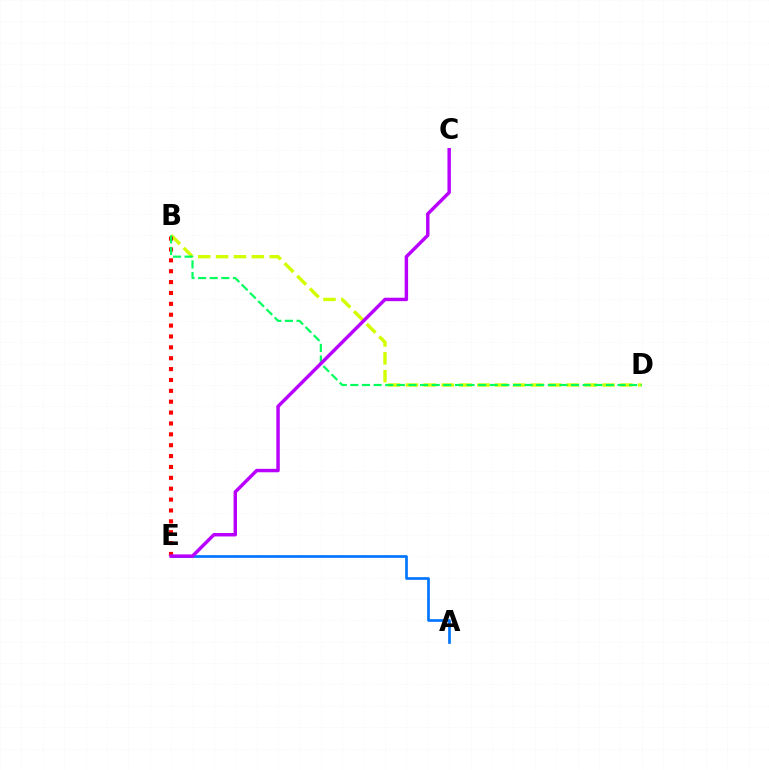{('B', 'D'): [{'color': '#d1ff00', 'line_style': 'dashed', 'thickness': 2.43}, {'color': '#00ff5c', 'line_style': 'dashed', 'thickness': 1.58}], ('B', 'E'): [{'color': '#ff0000', 'line_style': 'dotted', 'thickness': 2.95}], ('A', 'E'): [{'color': '#0074ff', 'line_style': 'solid', 'thickness': 1.93}], ('C', 'E'): [{'color': '#b900ff', 'line_style': 'solid', 'thickness': 2.48}]}